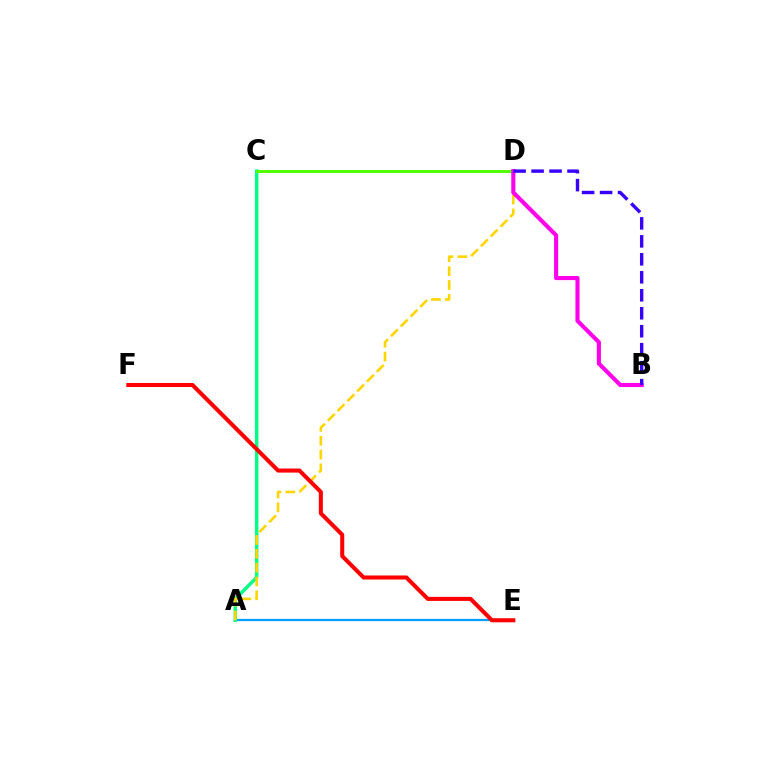{('A', 'E'): [{'color': '#009eff', 'line_style': 'solid', 'thickness': 1.61}], ('A', 'C'): [{'color': '#00ff86', 'line_style': 'solid', 'thickness': 2.49}], ('C', 'D'): [{'color': '#4fff00', 'line_style': 'solid', 'thickness': 2.11}], ('A', 'D'): [{'color': '#ffd500', 'line_style': 'dashed', 'thickness': 1.88}], ('E', 'F'): [{'color': '#ff0000', 'line_style': 'solid', 'thickness': 2.92}], ('B', 'D'): [{'color': '#ff00ed', 'line_style': 'solid', 'thickness': 2.96}, {'color': '#3700ff', 'line_style': 'dashed', 'thickness': 2.44}]}